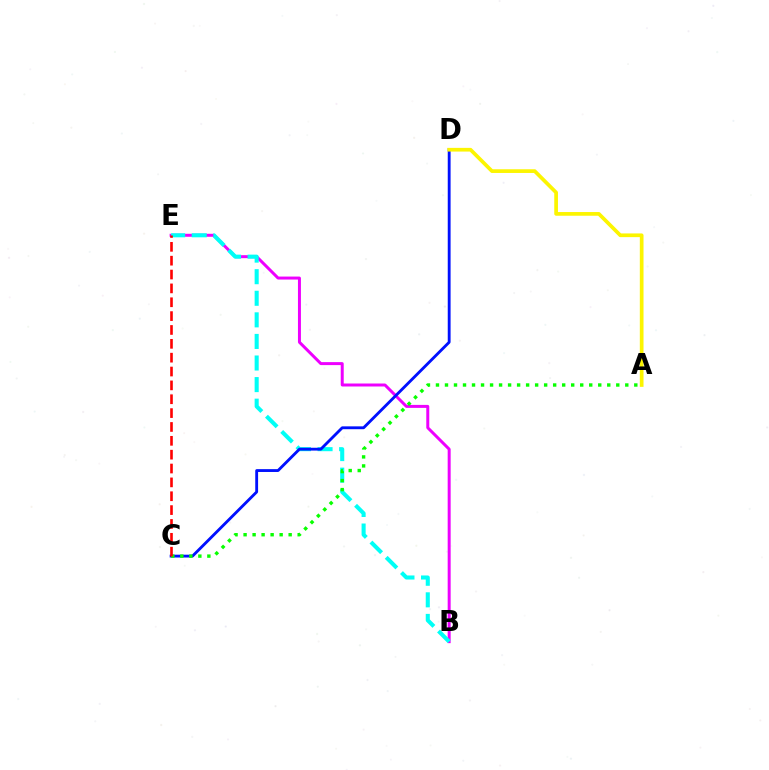{('B', 'E'): [{'color': '#ee00ff', 'line_style': 'solid', 'thickness': 2.15}, {'color': '#00fff6', 'line_style': 'dashed', 'thickness': 2.93}], ('C', 'D'): [{'color': '#0010ff', 'line_style': 'solid', 'thickness': 2.05}], ('A', 'C'): [{'color': '#08ff00', 'line_style': 'dotted', 'thickness': 2.45}], ('A', 'D'): [{'color': '#fcf500', 'line_style': 'solid', 'thickness': 2.66}], ('C', 'E'): [{'color': '#ff0000', 'line_style': 'dashed', 'thickness': 1.88}]}